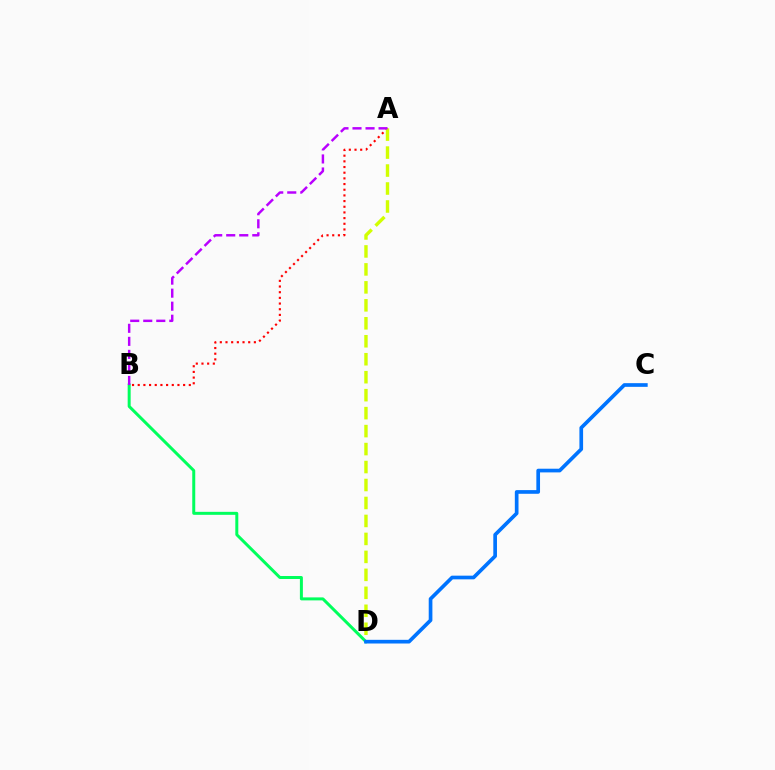{('A', 'B'): [{'color': '#ff0000', 'line_style': 'dotted', 'thickness': 1.54}, {'color': '#b900ff', 'line_style': 'dashed', 'thickness': 1.77}], ('A', 'D'): [{'color': '#d1ff00', 'line_style': 'dashed', 'thickness': 2.44}], ('B', 'D'): [{'color': '#00ff5c', 'line_style': 'solid', 'thickness': 2.15}], ('C', 'D'): [{'color': '#0074ff', 'line_style': 'solid', 'thickness': 2.65}]}